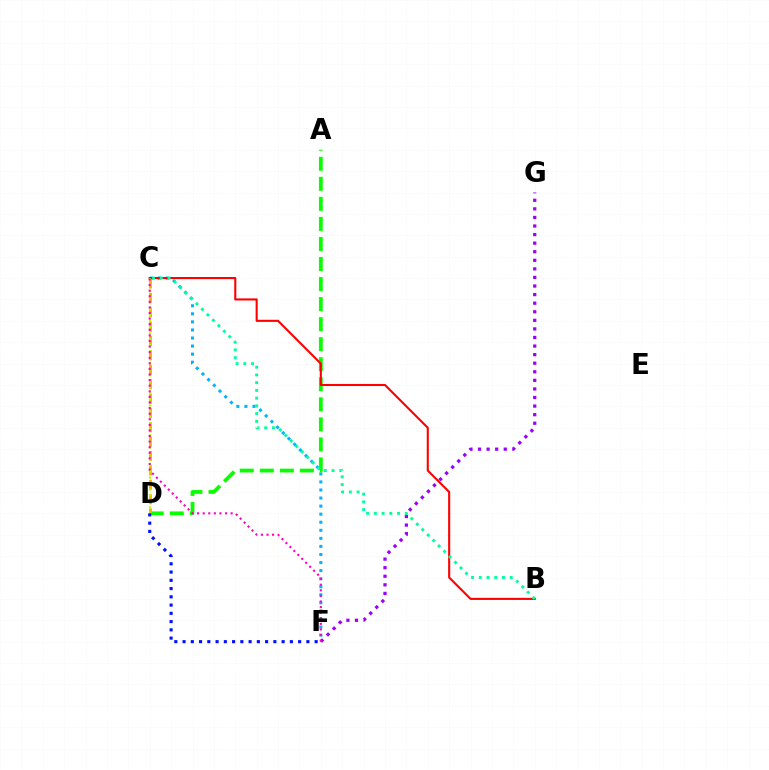{('F', 'G'): [{'color': '#9b00ff', 'line_style': 'dotted', 'thickness': 2.33}], ('C', 'F'): [{'color': '#00b5ff', 'line_style': 'dotted', 'thickness': 2.19}, {'color': '#ff00bd', 'line_style': 'dotted', 'thickness': 1.52}], ('A', 'D'): [{'color': '#08ff00', 'line_style': 'dashed', 'thickness': 2.72}], ('C', 'D'): [{'color': '#ffa500', 'line_style': 'dashed', 'thickness': 1.95}, {'color': '#b3ff00', 'line_style': 'dotted', 'thickness': 1.63}], ('D', 'F'): [{'color': '#0010ff', 'line_style': 'dotted', 'thickness': 2.24}], ('B', 'C'): [{'color': '#ff0000', 'line_style': 'solid', 'thickness': 1.51}, {'color': '#00ff9d', 'line_style': 'dotted', 'thickness': 2.1}]}